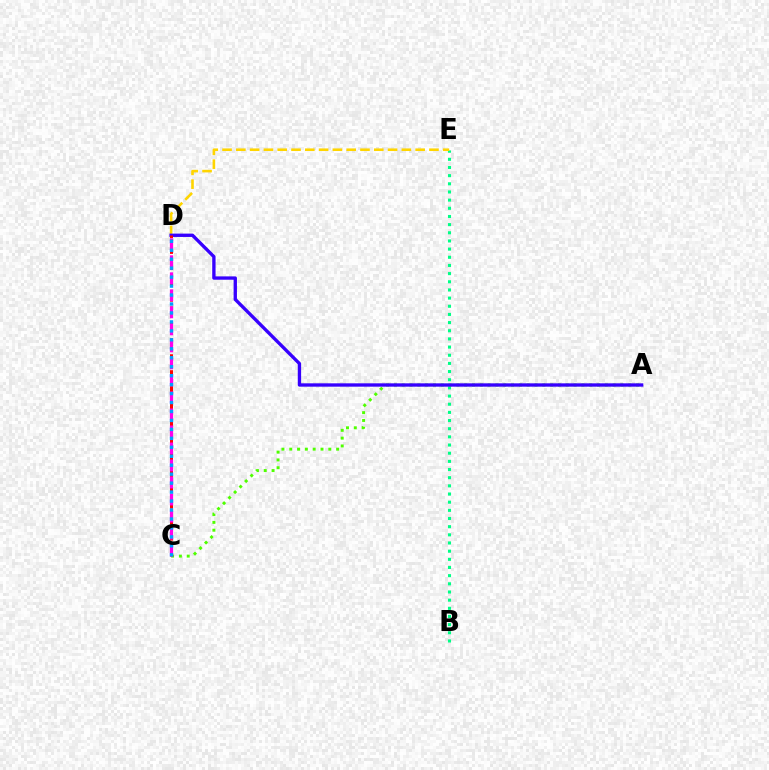{('B', 'E'): [{'color': '#00ff86', 'line_style': 'dotted', 'thickness': 2.22}], ('A', 'C'): [{'color': '#4fff00', 'line_style': 'dotted', 'thickness': 2.12}], ('D', 'E'): [{'color': '#ffd500', 'line_style': 'dashed', 'thickness': 1.87}], ('A', 'D'): [{'color': '#3700ff', 'line_style': 'solid', 'thickness': 2.41}], ('C', 'D'): [{'color': '#ff0000', 'line_style': 'dashed', 'thickness': 2.16}, {'color': '#ff00ed', 'line_style': 'dashed', 'thickness': 2.31}, {'color': '#009eff', 'line_style': 'dotted', 'thickness': 2.43}]}